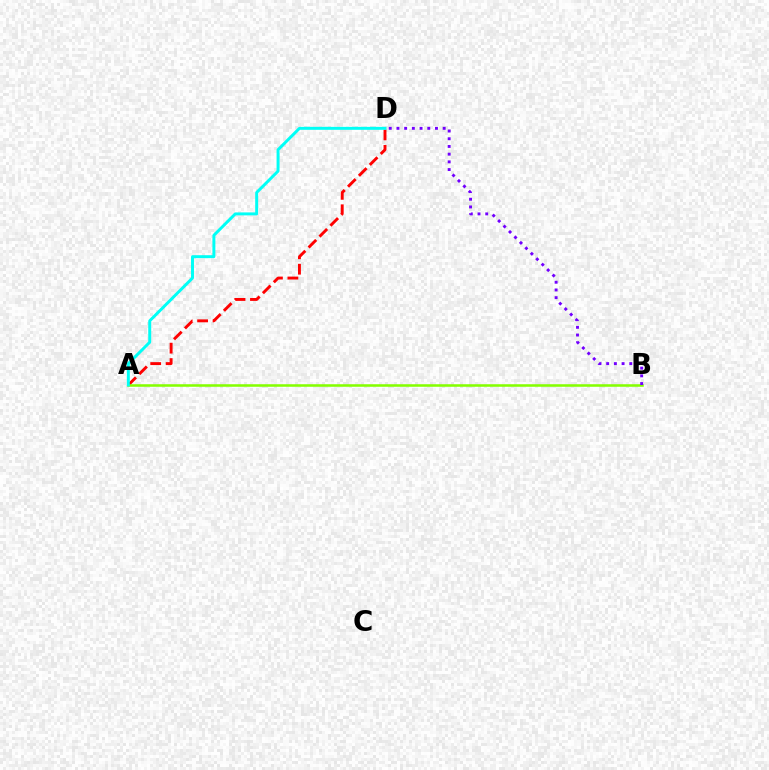{('A', 'D'): [{'color': '#ff0000', 'line_style': 'dashed', 'thickness': 2.1}, {'color': '#00fff6', 'line_style': 'solid', 'thickness': 2.13}], ('A', 'B'): [{'color': '#84ff00', 'line_style': 'solid', 'thickness': 1.83}], ('B', 'D'): [{'color': '#7200ff', 'line_style': 'dotted', 'thickness': 2.09}]}